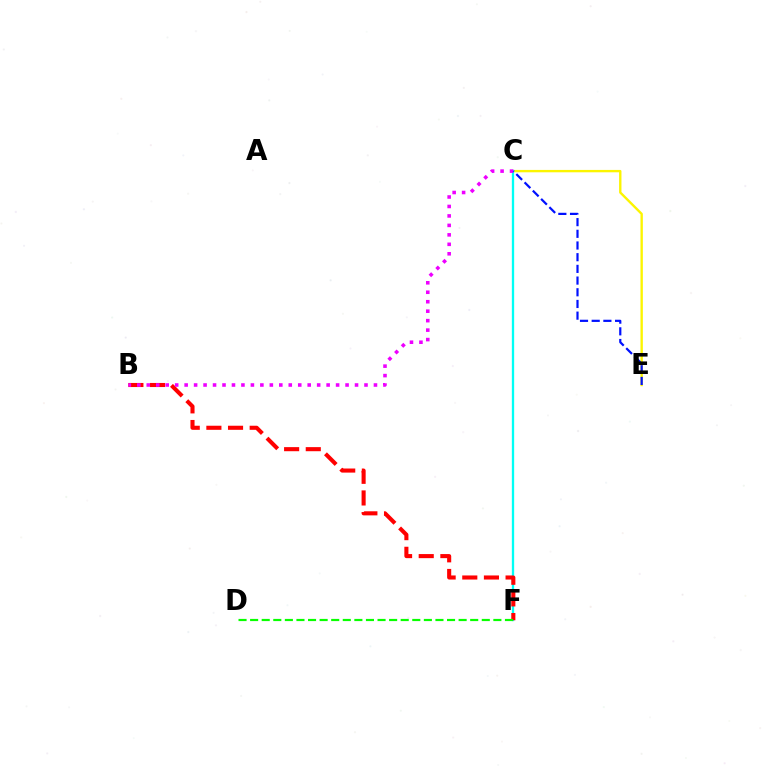{('C', 'E'): [{'color': '#fcf500', 'line_style': 'solid', 'thickness': 1.71}, {'color': '#0010ff', 'line_style': 'dashed', 'thickness': 1.59}], ('C', 'F'): [{'color': '#00fff6', 'line_style': 'solid', 'thickness': 1.67}], ('B', 'F'): [{'color': '#ff0000', 'line_style': 'dashed', 'thickness': 2.94}], ('B', 'C'): [{'color': '#ee00ff', 'line_style': 'dotted', 'thickness': 2.57}], ('D', 'F'): [{'color': '#08ff00', 'line_style': 'dashed', 'thickness': 1.57}]}